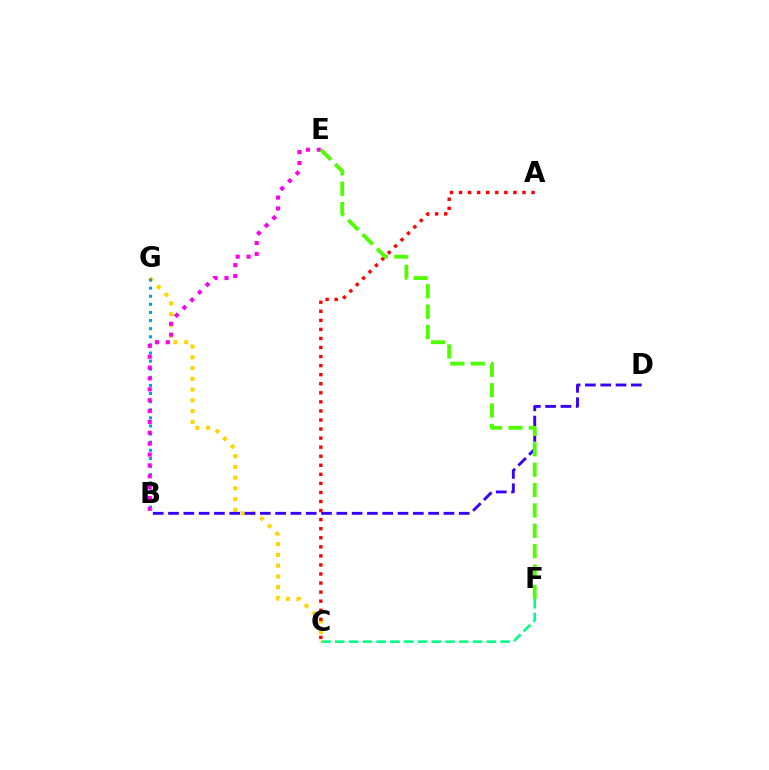{('C', 'F'): [{'color': '#00ff86', 'line_style': 'dashed', 'thickness': 1.87}], ('C', 'G'): [{'color': '#ffd500', 'line_style': 'dotted', 'thickness': 2.92}], ('B', 'G'): [{'color': '#009eff', 'line_style': 'dotted', 'thickness': 2.2}], ('B', 'D'): [{'color': '#3700ff', 'line_style': 'dashed', 'thickness': 2.08}], ('B', 'E'): [{'color': '#ff00ed', 'line_style': 'dotted', 'thickness': 2.95}], ('A', 'C'): [{'color': '#ff0000', 'line_style': 'dotted', 'thickness': 2.46}], ('E', 'F'): [{'color': '#4fff00', 'line_style': 'dashed', 'thickness': 2.77}]}